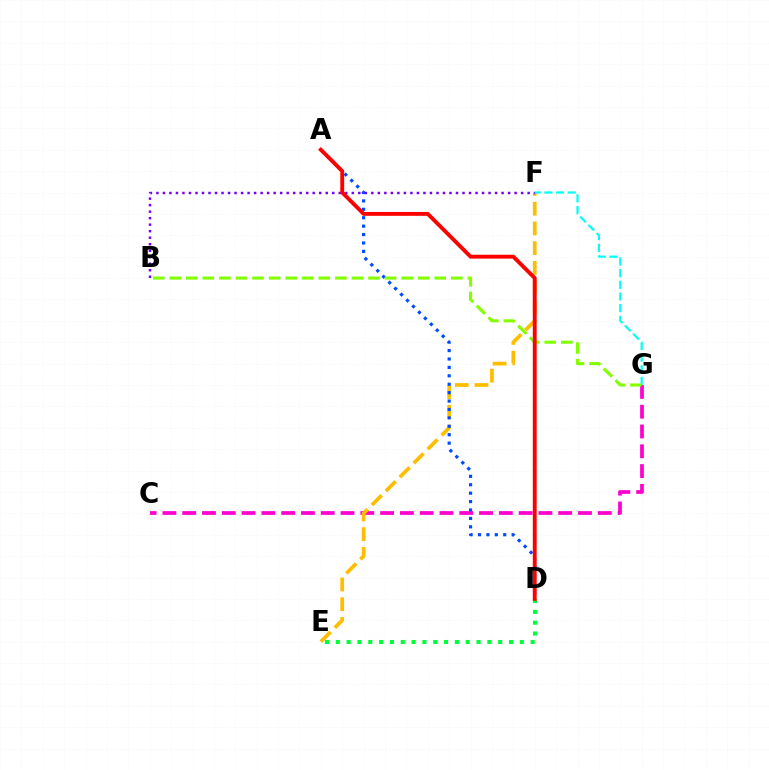{('D', 'E'): [{'color': '#00ff39', 'line_style': 'dotted', 'thickness': 2.94}], ('C', 'G'): [{'color': '#ff00cf', 'line_style': 'dashed', 'thickness': 2.69}], ('E', 'F'): [{'color': '#ffbd00', 'line_style': 'dashed', 'thickness': 2.68}], ('A', 'D'): [{'color': '#004bff', 'line_style': 'dotted', 'thickness': 2.29}, {'color': '#ff0000', 'line_style': 'solid', 'thickness': 2.79}], ('B', 'F'): [{'color': '#7200ff', 'line_style': 'dotted', 'thickness': 1.77}], ('F', 'G'): [{'color': '#00fff6', 'line_style': 'dashed', 'thickness': 1.58}], ('B', 'G'): [{'color': '#84ff00', 'line_style': 'dashed', 'thickness': 2.25}]}